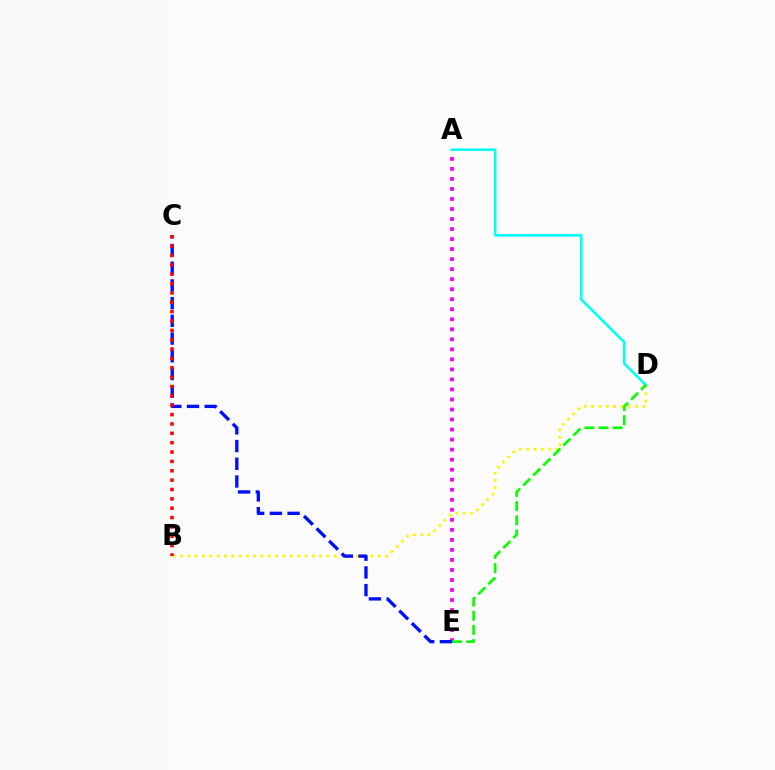{('A', 'E'): [{'color': '#ee00ff', 'line_style': 'dotted', 'thickness': 2.72}], ('B', 'D'): [{'color': '#fcf500', 'line_style': 'dotted', 'thickness': 1.99}], ('A', 'D'): [{'color': '#00fff6', 'line_style': 'solid', 'thickness': 1.87}], ('D', 'E'): [{'color': '#08ff00', 'line_style': 'dashed', 'thickness': 1.92}], ('C', 'E'): [{'color': '#0010ff', 'line_style': 'dashed', 'thickness': 2.41}], ('B', 'C'): [{'color': '#ff0000', 'line_style': 'dotted', 'thickness': 2.54}]}